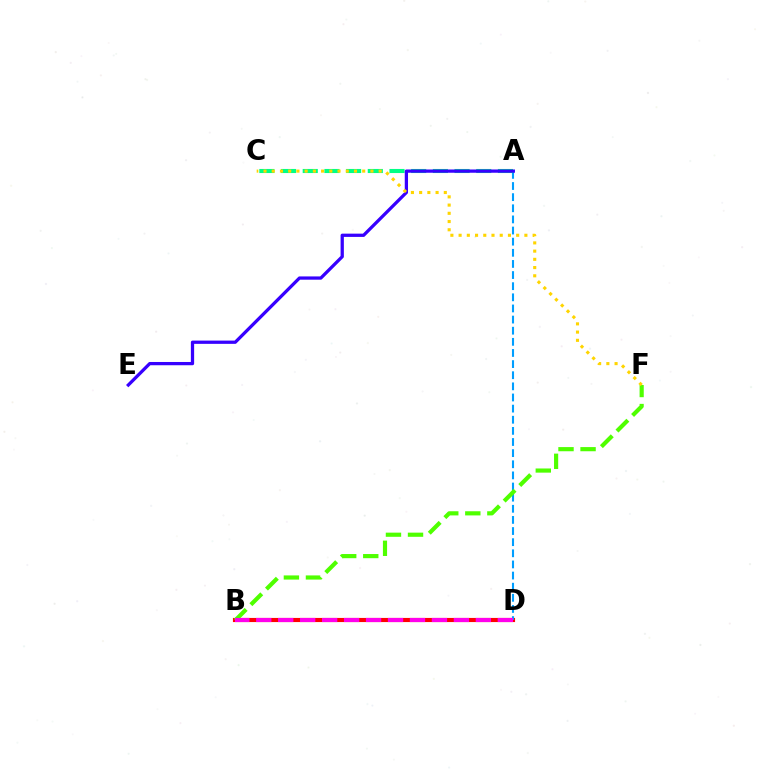{('B', 'D'): [{'color': '#ff0000', 'line_style': 'solid', 'thickness': 2.97}, {'color': '#ff00ed', 'line_style': 'dashed', 'thickness': 2.98}], ('A', 'D'): [{'color': '#009eff', 'line_style': 'dashed', 'thickness': 1.51}], ('A', 'C'): [{'color': '#00ff86', 'line_style': 'dashed', 'thickness': 2.95}], ('A', 'E'): [{'color': '#3700ff', 'line_style': 'solid', 'thickness': 2.35}], ('B', 'F'): [{'color': '#4fff00', 'line_style': 'dashed', 'thickness': 3.0}], ('C', 'F'): [{'color': '#ffd500', 'line_style': 'dotted', 'thickness': 2.23}]}